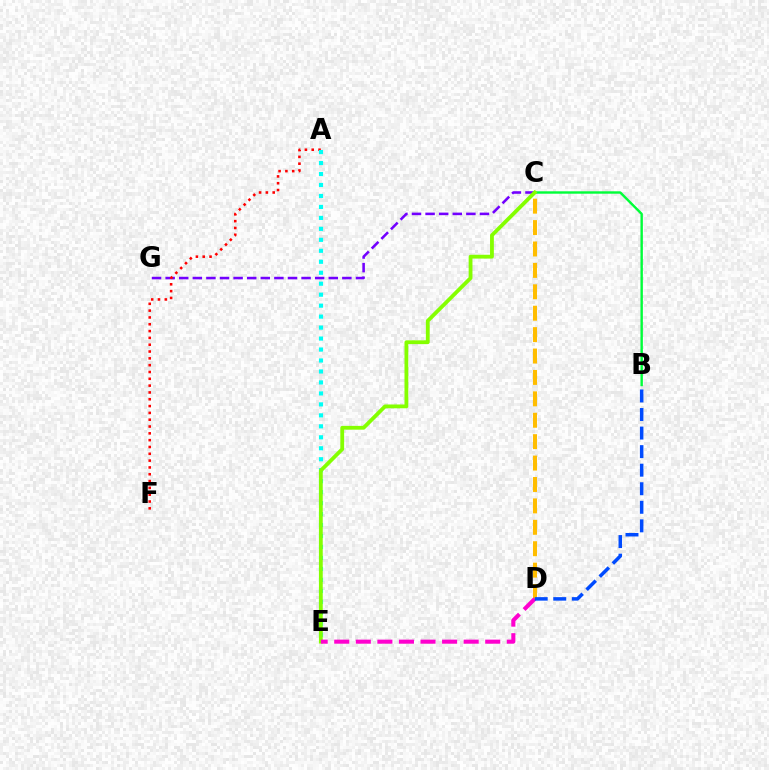{('C', 'G'): [{'color': '#7200ff', 'line_style': 'dashed', 'thickness': 1.85}], ('C', 'D'): [{'color': '#ffbd00', 'line_style': 'dashed', 'thickness': 2.91}], ('A', 'F'): [{'color': '#ff0000', 'line_style': 'dotted', 'thickness': 1.85}], ('B', 'C'): [{'color': '#00ff39', 'line_style': 'solid', 'thickness': 1.73}], ('A', 'E'): [{'color': '#00fff6', 'line_style': 'dotted', 'thickness': 2.98}], ('C', 'E'): [{'color': '#84ff00', 'line_style': 'solid', 'thickness': 2.74}], ('D', 'E'): [{'color': '#ff00cf', 'line_style': 'dashed', 'thickness': 2.93}], ('B', 'D'): [{'color': '#004bff', 'line_style': 'dashed', 'thickness': 2.52}]}